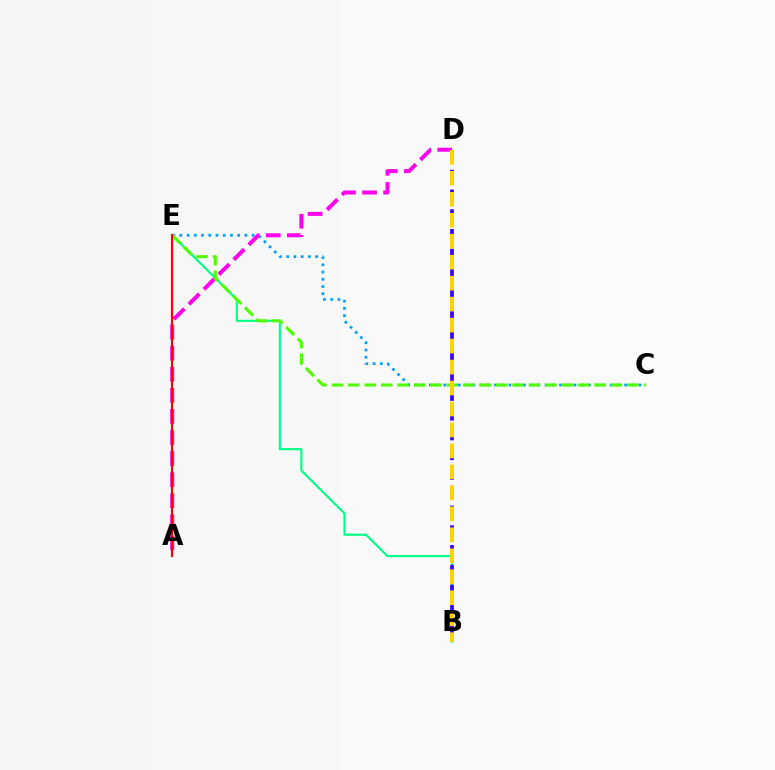{('B', 'E'): [{'color': '#00ff86', 'line_style': 'solid', 'thickness': 1.53}], ('B', 'D'): [{'color': '#3700ff', 'line_style': 'dashed', 'thickness': 2.68}, {'color': '#ffd500', 'line_style': 'dashed', 'thickness': 2.85}], ('C', 'E'): [{'color': '#009eff', 'line_style': 'dotted', 'thickness': 1.96}, {'color': '#4fff00', 'line_style': 'dashed', 'thickness': 2.23}], ('A', 'D'): [{'color': '#ff00ed', 'line_style': 'dashed', 'thickness': 2.86}], ('A', 'E'): [{'color': '#ff0000', 'line_style': 'solid', 'thickness': 1.52}]}